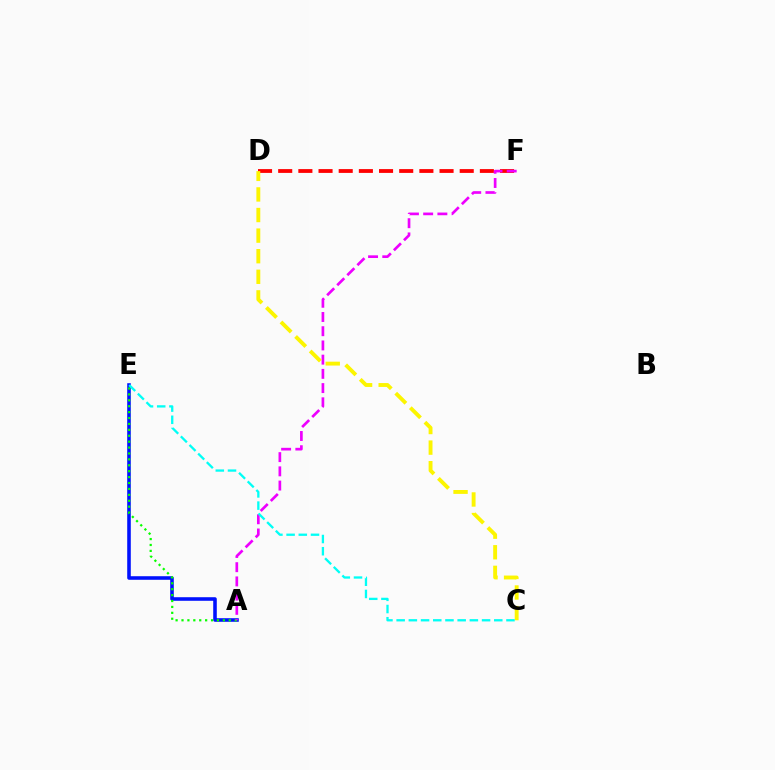{('A', 'E'): [{'color': '#0010ff', 'line_style': 'solid', 'thickness': 2.57}, {'color': '#08ff00', 'line_style': 'dotted', 'thickness': 1.61}], ('D', 'F'): [{'color': '#ff0000', 'line_style': 'dashed', 'thickness': 2.74}], ('A', 'F'): [{'color': '#ee00ff', 'line_style': 'dashed', 'thickness': 1.93}], ('C', 'D'): [{'color': '#fcf500', 'line_style': 'dashed', 'thickness': 2.8}], ('C', 'E'): [{'color': '#00fff6', 'line_style': 'dashed', 'thickness': 1.66}]}